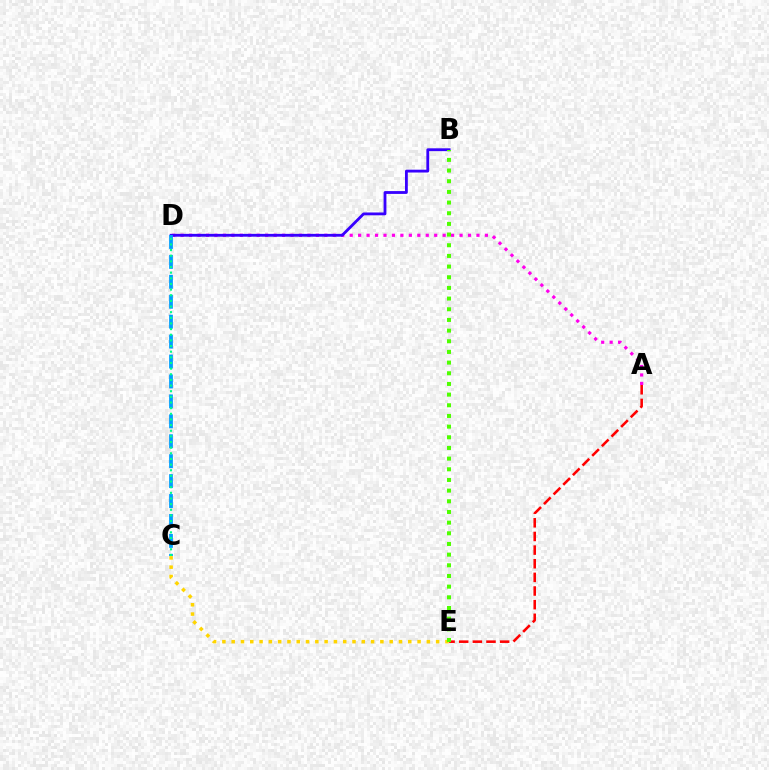{('A', 'E'): [{'color': '#ff0000', 'line_style': 'dashed', 'thickness': 1.85}], ('A', 'D'): [{'color': '#ff00ed', 'line_style': 'dotted', 'thickness': 2.3}], ('B', 'D'): [{'color': '#3700ff', 'line_style': 'solid', 'thickness': 2.03}], ('C', 'E'): [{'color': '#ffd500', 'line_style': 'dotted', 'thickness': 2.53}], ('B', 'E'): [{'color': '#4fff00', 'line_style': 'dotted', 'thickness': 2.9}], ('C', 'D'): [{'color': '#009eff', 'line_style': 'dashed', 'thickness': 2.71}, {'color': '#00ff86', 'line_style': 'dotted', 'thickness': 1.53}]}